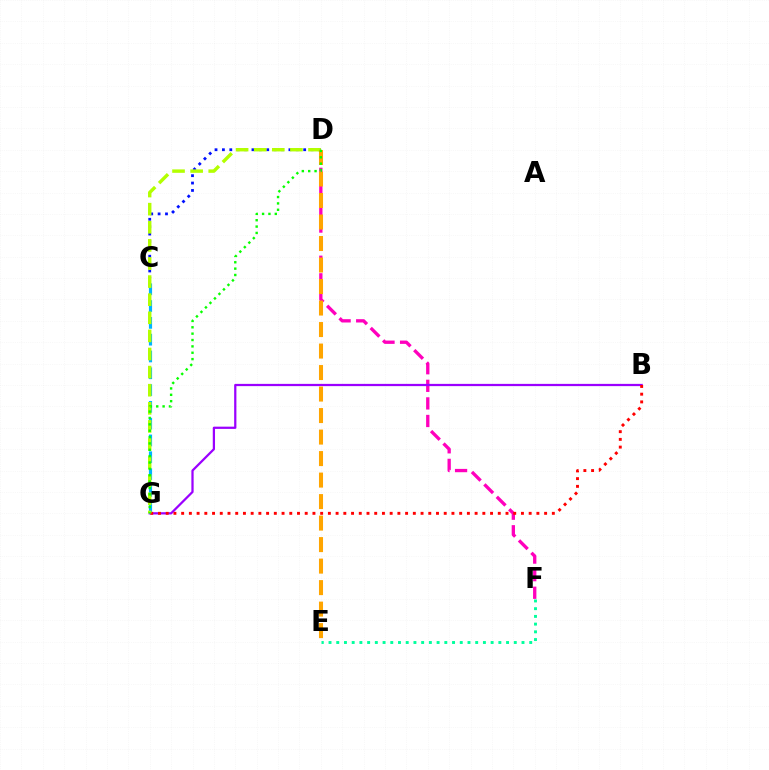{('D', 'F'): [{'color': '#ff00bd', 'line_style': 'dashed', 'thickness': 2.39}], ('C', 'D'): [{'color': '#0010ff', 'line_style': 'dotted', 'thickness': 2.01}], ('B', 'G'): [{'color': '#9b00ff', 'line_style': 'solid', 'thickness': 1.61}, {'color': '#ff0000', 'line_style': 'dotted', 'thickness': 2.1}], ('C', 'G'): [{'color': '#00b5ff', 'line_style': 'dashed', 'thickness': 2.28}], ('D', 'G'): [{'color': '#b3ff00', 'line_style': 'dashed', 'thickness': 2.46}, {'color': '#08ff00', 'line_style': 'dotted', 'thickness': 1.73}], ('D', 'E'): [{'color': '#ffa500', 'line_style': 'dashed', 'thickness': 2.92}], ('E', 'F'): [{'color': '#00ff9d', 'line_style': 'dotted', 'thickness': 2.1}]}